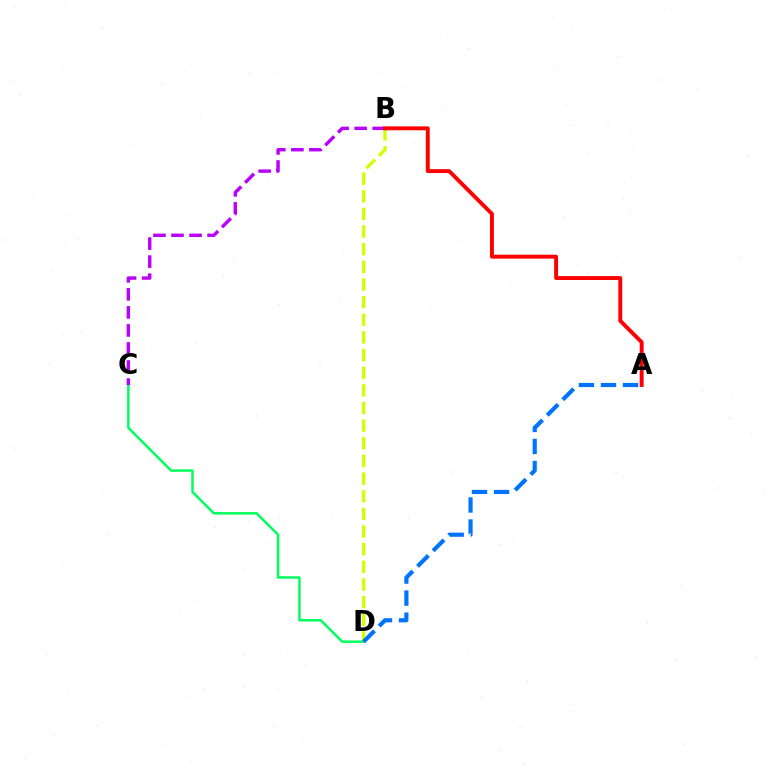{('B', 'D'): [{'color': '#d1ff00', 'line_style': 'dashed', 'thickness': 2.4}], ('C', 'D'): [{'color': '#00ff5c', 'line_style': 'solid', 'thickness': 1.78}], ('B', 'C'): [{'color': '#b900ff', 'line_style': 'dashed', 'thickness': 2.45}], ('A', 'B'): [{'color': '#ff0000', 'line_style': 'solid', 'thickness': 2.82}], ('A', 'D'): [{'color': '#0074ff', 'line_style': 'dashed', 'thickness': 2.99}]}